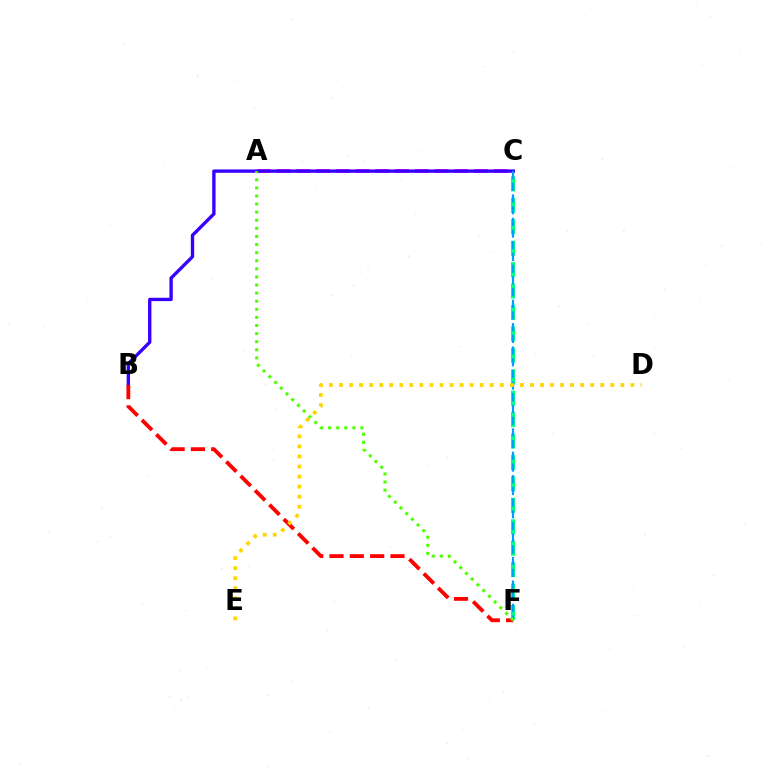{('A', 'C'): [{'color': '#ff00ed', 'line_style': 'dashed', 'thickness': 2.68}], ('B', 'C'): [{'color': '#3700ff', 'line_style': 'solid', 'thickness': 2.41}], ('B', 'F'): [{'color': '#ff0000', 'line_style': 'dashed', 'thickness': 2.76}], ('C', 'F'): [{'color': '#00ff86', 'line_style': 'dashed', 'thickness': 2.91}, {'color': '#009eff', 'line_style': 'dashed', 'thickness': 1.59}], ('D', 'E'): [{'color': '#ffd500', 'line_style': 'dotted', 'thickness': 2.73}], ('A', 'F'): [{'color': '#4fff00', 'line_style': 'dotted', 'thickness': 2.2}]}